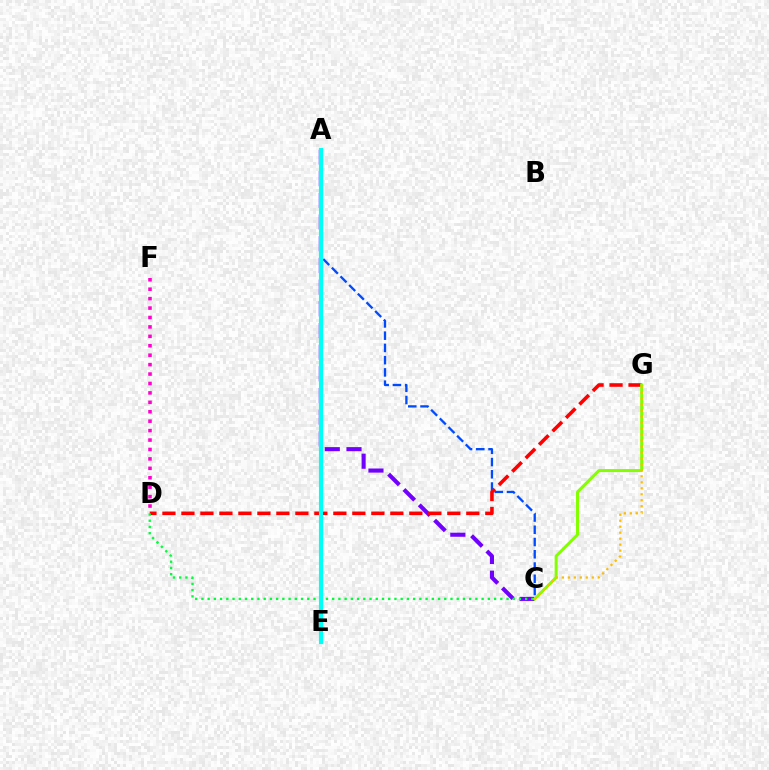{('A', 'C'): [{'color': '#7200ff', 'line_style': 'dashed', 'thickness': 2.95}, {'color': '#004bff', 'line_style': 'dashed', 'thickness': 1.66}], ('D', 'F'): [{'color': '#ff00cf', 'line_style': 'dotted', 'thickness': 2.56}], ('D', 'G'): [{'color': '#ff0000', 'line_style': 'dashed', 'thickness': 2.58}], ('C', 'D'): [{'color': '#00ff39', 'line_style': 'dotted', 'thickness': 1.69}], ('C', 'G'): [{'color': '#84ff00', 'line_style': 'solid', 'thickness': 2.15}, {'color': '#ffbd00', 'line_style': 'dotted', 'thickness': 1.62}], ('A', 'E'): [{'color': '#00fff6', 'line_style': 'solid', 'thickness': 2.98}]}